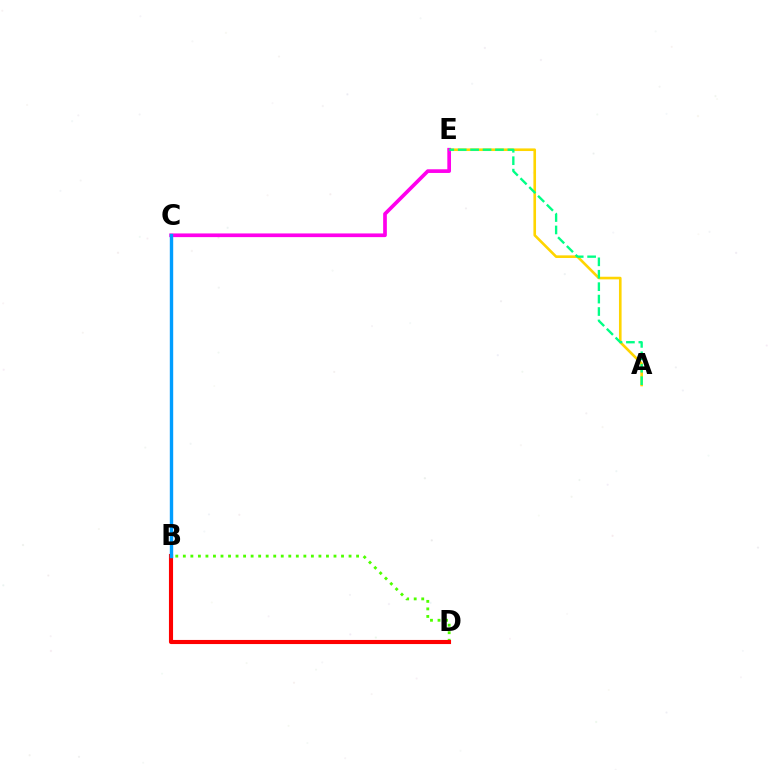{('B', 'C'): [{'color': '#3700ff', 'line_style': 'dotted', 'thickness': 1.99}, {'color': '#009eff', 'line_style': 'solid', 'thickness': 2.44}], ('A', 'E'): [{'color': '#ffd500', 'line_style': 'solid', 'thickness': 1.89}, {'color': '#00ff86', 'line_style': 'dashed', 'thickness': 1.69}], ('C', 'E'): [{'color': '#ff00ed', 'line_style': 'solid', 'thickness': 2.65}], ('B', 'D'): [{'color': '#4fff00', 'line_style': 'dotted', 'thickness': 2.05}, {'color': '#ff0000', 'line_style': 'solid', 'thickness': 2.96}]}